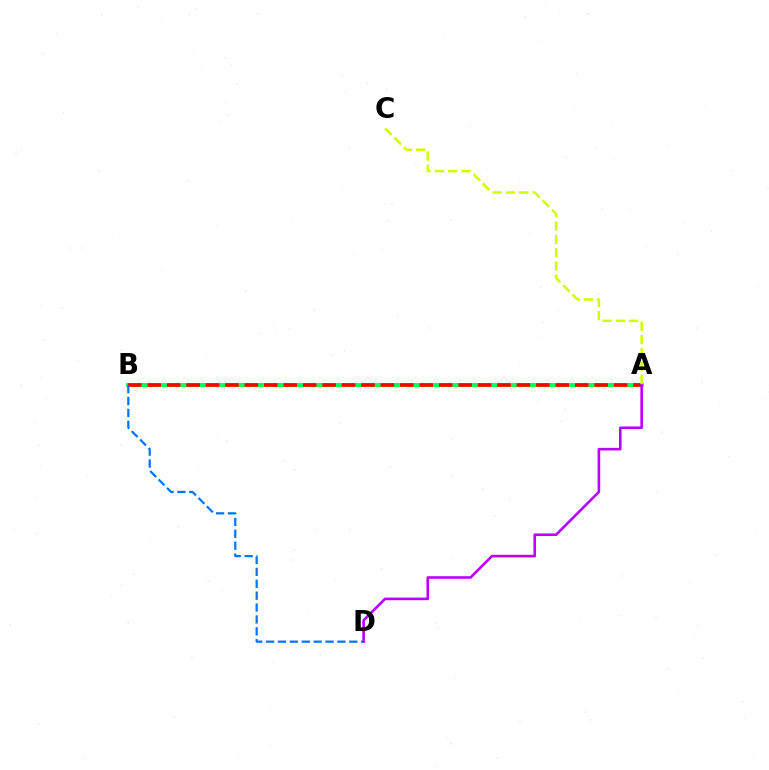{('A', 'B'): [{'color': '#00ff5c', 'line_style': 'solid', 'thickness': 2.75}, {'color': '#ff0000', 'line_style': 'dashed', 'thickness': 2.64}], ('A', 'D'): [{'color': '#b900ff', 'line_style': 'solid', 'thickness': 1.87}], ('B', 'D'): [{'color': '#0074ff', 'line_style': 'dashed', 'thickness': 1.62}], ('A', 'C'): [{'color': '#d1ff00', 'line_style': 'dashed', 'thickness': 1.81}]}